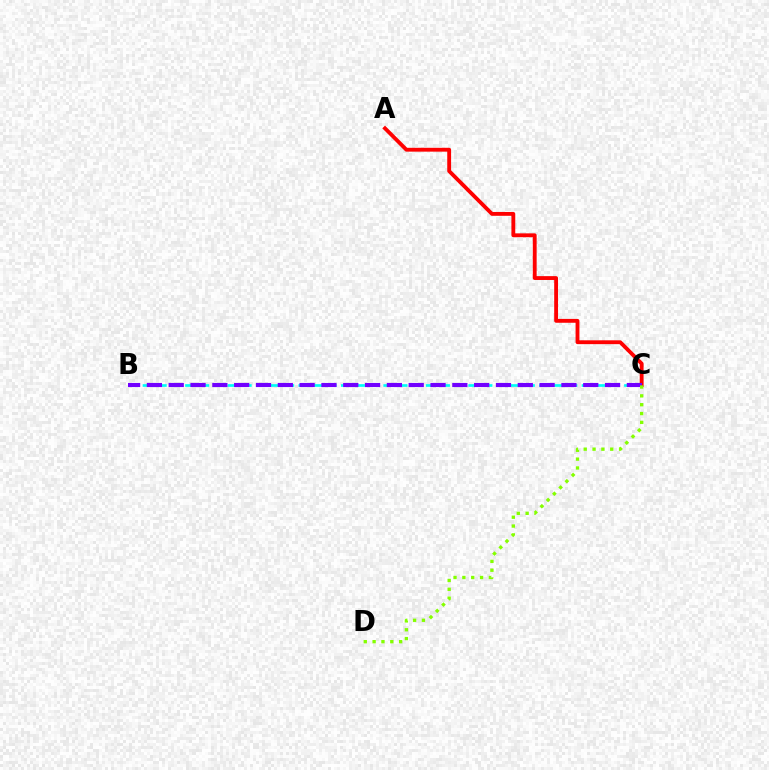{('B', 'C'): [{'color': '#00fff6', 'line_style': 'dashed', 'thickness': 1.92}, {'color': '#7200ff', 'line_style': 'dashed', 'thickness': 2.96}], ('A', 'C'): [{'color': '#ff0000', 'line_style': 'solid', 'thickness': 2.77}], ('C', 'D'): [{'color': '#84ff00', 'line_style': 'dotted', 'thickness': 2.4}]}